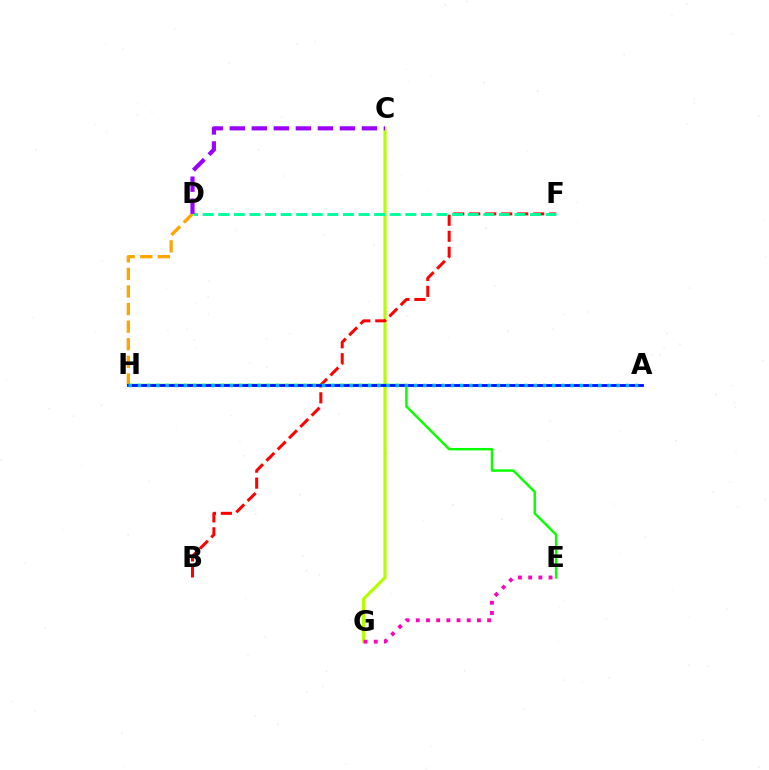{('C', 'G'): [{'color': '#b3ff00', 'line_style': 'solid', 'thickness': 2.29}], ('B', 'F'): [{'color': '#ff0000', 'line_style': 'dashed', 'thickness': 2.17}], ('D', 'F'): [{'color': '#00ff9d', 'line_style': 'dashed', 'thickness': 2.12}], ('D', 'H'): [{'color': '#ffa500', 'line_style': 'dashed', 'thickness': 2.39}], ('E', 'H'): [{'color': '#08ff00', 'line_style': 'solid', 'thickness': 1.75}], ('A', 'H'): [{'color': '#0010ff', 'line_style': 'solid', 'thickness': 2.05}, {'color': '#00b5ff', 'line_style': 'dotted', 'thickness': 2.5}], ('E', 'G'): [{'color': '#ff00bd', 'line_style': 'dotted', 'thickness': 2.77}], ('C', 'D'): [{'color': '#9b00ff', 'line_style': 'dashed', 'thickness': 2.99}]}